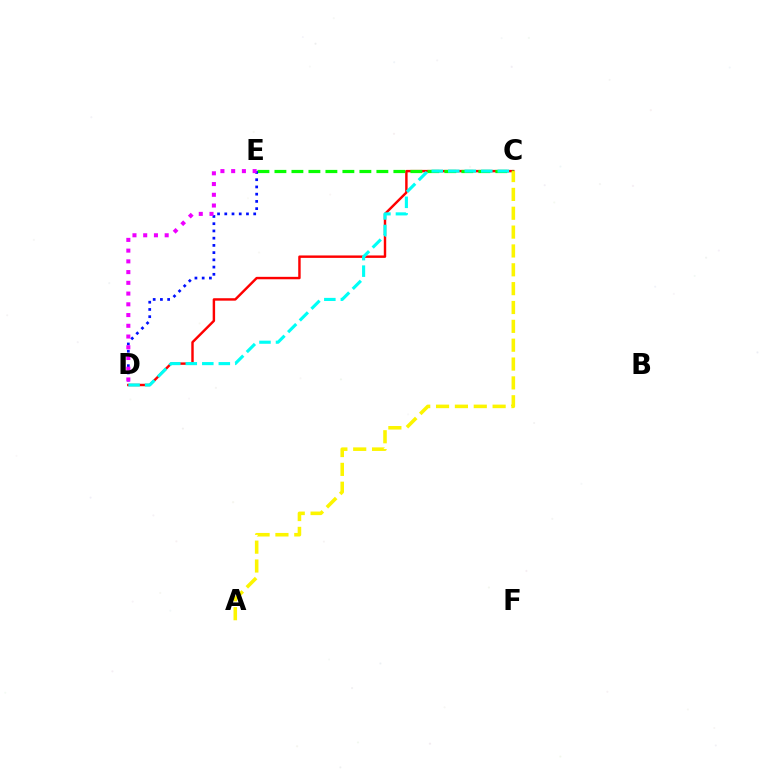{('C', 'D'): [{'color': '#ff0000', 'line_style': 'solid', 'thickness': 1.75}, {'color': '#00fff6', 'line_style': 'dashed', 'thickness': 2.24}], ('C', 'E'): [{'color': '#08ff00', 'line_style': 'dashed', 'thickness': 2.31}], ('D', 'E'): [{'color': '#0010ff', 'line_style': 'dotted', 'thickness': 1.96}, {'color': '#ee00ff', 'line_style': 'dotted', 'thickness': 2.92}], ('A', 'C'): [{'color': '#fcf500', 'line_style': 'dashed', 'thickness': 2.56}]}